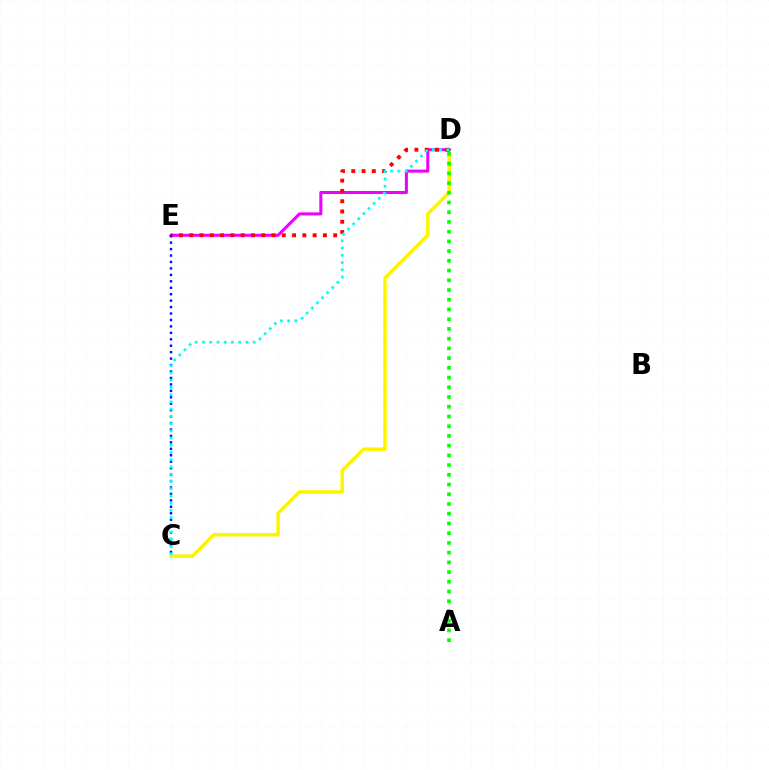{('C', 'D'): [{'color': '#fcf500', 'line_style': 'solid', 'thickness': 2.53}, {'color': '#00fff6', 'line_style': 'dotted', 'thickness': 1.96}], ('D', 'E'): [{'color': '#ee00ff', 'line_style': 'solid', 'thickness': 2.19}, {'color': '#ff0000', 'line_style': 'dotted', 'thickness': 2.79}], ('A', 'D'): [{'color': '#08ff00', 'line_style': 'dotted', 'thickness': 2.64}], ('C', 'E'): [{'color': '#0010ff', 'line_style': 'dotted', 'thickness': 1.75}]}